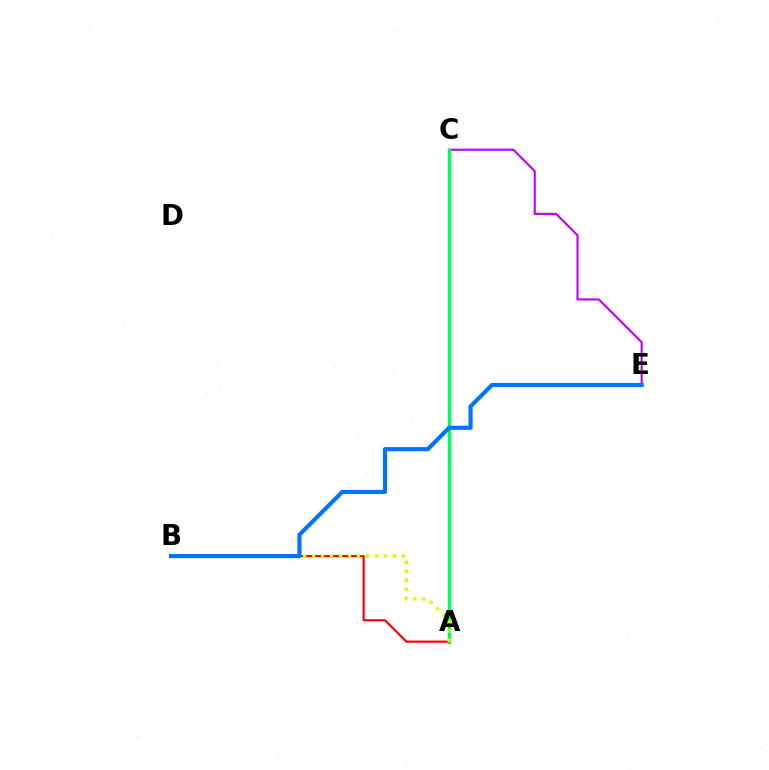{('A', 'B'): [{'color': '#ff0000', 'line_style': 'solid', 'thickness': 1.56}, {'color': '#d1ff00', 'line_style': 'dotted', 'thickness': 2.44}], ('C', 'E'): [{'color': '#b900ff', 'line_style': 'solid', 'thickness': 1.52}], ('A', 'C'): [{'color': '#00ff5c', 'line_style': 'solid', 'thickness': 2.48}], ('B', 'E'): [{'color': '#0074ff', 'line_style': 'solid', 'thickness': 2.98}]}